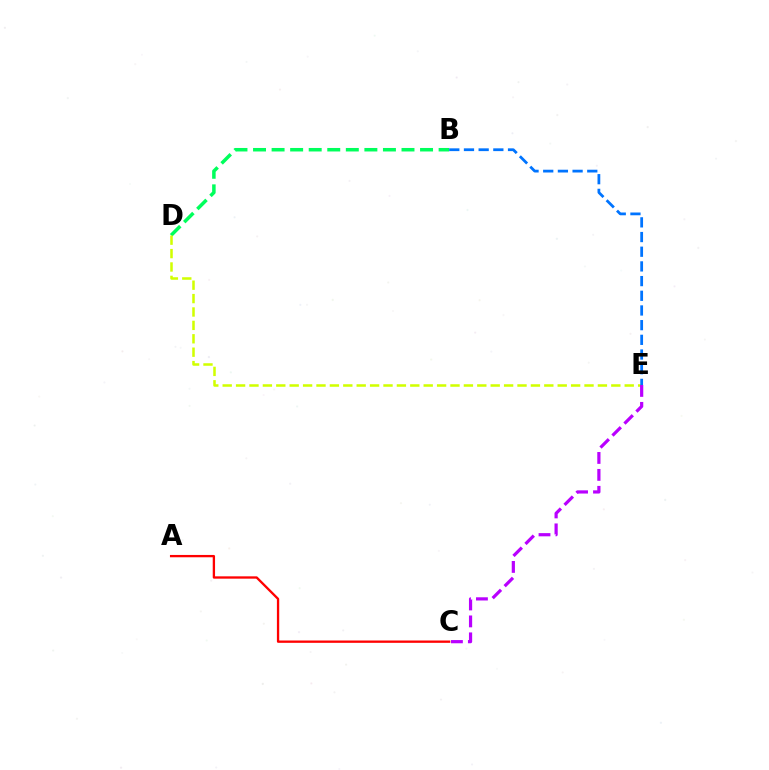{('B', 'D'): [{'color': '#00ff5c', 'line_style': 'dashed', 'thickness': 2.52}], ('D', 'E'): [{'color': '#d1ff00', 'line_style': 'dashed', 'thickness': 1.82}], ('A', 'C'): [{'color': '#ff0000', 'line_style': 'solid', 'thickness': 1.67}], ('B', 'E'): [{'color': '#0074ff', 'line_style': 'dashed', 'thickness': 1.99}], ('C', 'E'): [{'color': '#b900ff', 'line_style': 'dashed', 'thickness': 2.3}]}